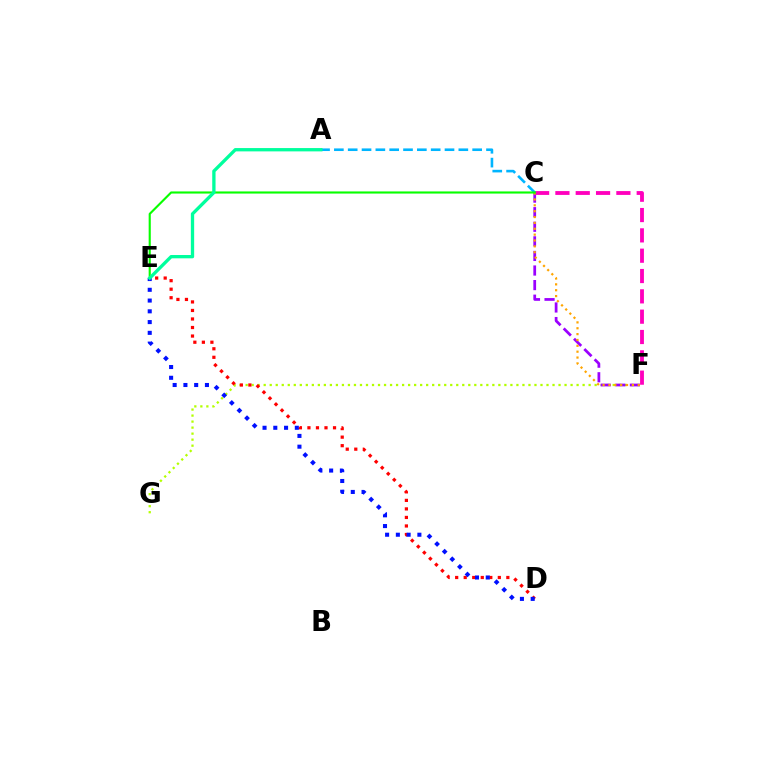{('F', 'G'): [{'color': '#b3ff00', 'line_style': 'dotted', 'thickness': 1.63}], ('C', 'F'): [{'color': '#ff00bd', 'line_style': 'dashed', 'thickness': 2.76}, {'color': '#9b00ff', 'line_style': 'dashed', 'thickness': 1.98}, {'color': '#ffa500', 'line_style': 'dotted', 'thickness': 1.59}], ('D', 'E'): [{'color': '#ff0000', 'line_style': 'dotted', 'thickness': 2.32}, {'color': '#0010ff', 'line_style': 'dotted', 'thickness': 2.92}], ('A', 'C'): [{'color': '#00b5ff', 'line_style': 'dashed', 'thickness': 1.88}], ('C', 'E'): [{'color': '#08ff00', 'line_style': 'solid', 'thickness': 1.53}], ('A', 'E'): [{'color': '#00ff9d', 'line_style': 'solid', 'thickness': 2.39}]}